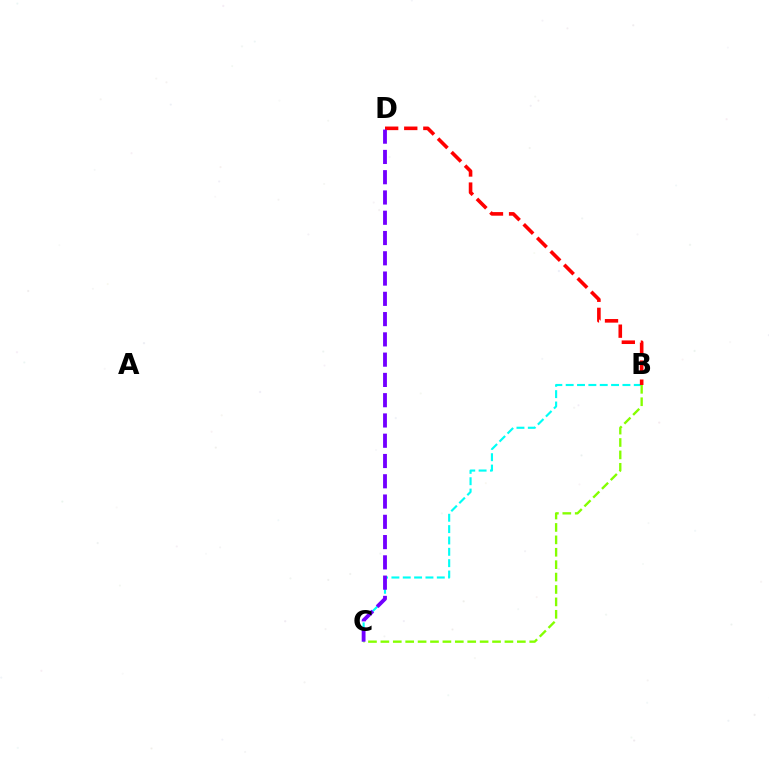{('B', 'C'): [{'color': '#00fff6', 'line_style': 'dashed', 'thickness': 1.54}, {'color': '#84ff00', 'line_style': 'dashed', 'thickness': 1.69}], ('B', 'D'): [{'color': '#ff0000', 'line_style': 'dashed', 'thickness': 2.59}], ('C', 'D'): [{'color': '#7200ff', 'line_style': 'dashed', 'thickness': 2.75}]}